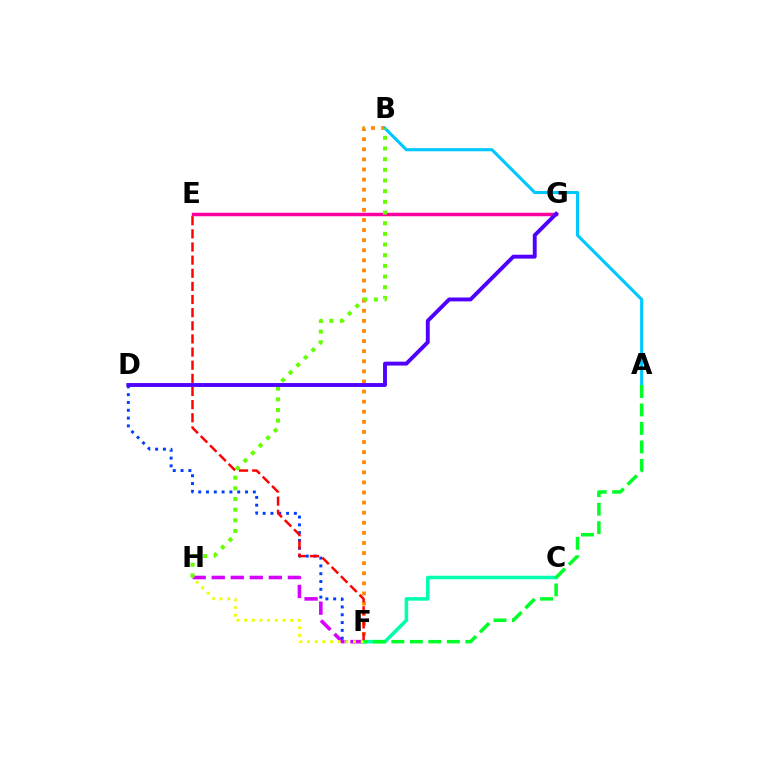{('F', 'H'): [{'color': '#d600ff', 'line_style': 'dashed', 'thickness': 2.59}, {'color': '#eeff00', 'line_style': 'dotted', 'thickness': 2.08}], ('D', 'F'): [{'color': '#003fff', 'line_style': 'dotted', 'thickness': 2.12}], ('B', 'F'): [{'color': '#ff8800', 'line_style': 'dotted', 'thickness': 2.74}], ('E', 'G'): [{'color': '#ff00a0', 'line_style': 'solid', 'thickness': 2.52}], ('C', 'F'): [{'color': '#00ffaf', 'line_style': 'solid', 'thickness': 2.56}], ('E', 'F'): [{'color': '#ff0000', 'line_style': 'dashed', 'thickness': 1.78}], ('A', 'B'): [{'color': '#00c7ff', 'line_style': 'solid', 'thickness': 2.23}], ('A', 'F'): [{'color': '#00ff27', 'line_style': 'dashed', 'thickness': 2.51}], ('B', 'H'): [{'color': '#66ff00', 'line_style': 'dotted', 'thickness': 2.9}], ('D', 'G'): [{'color': '#4f00ff', 'line_style': 'solid', 'thickness': 2.8}]}